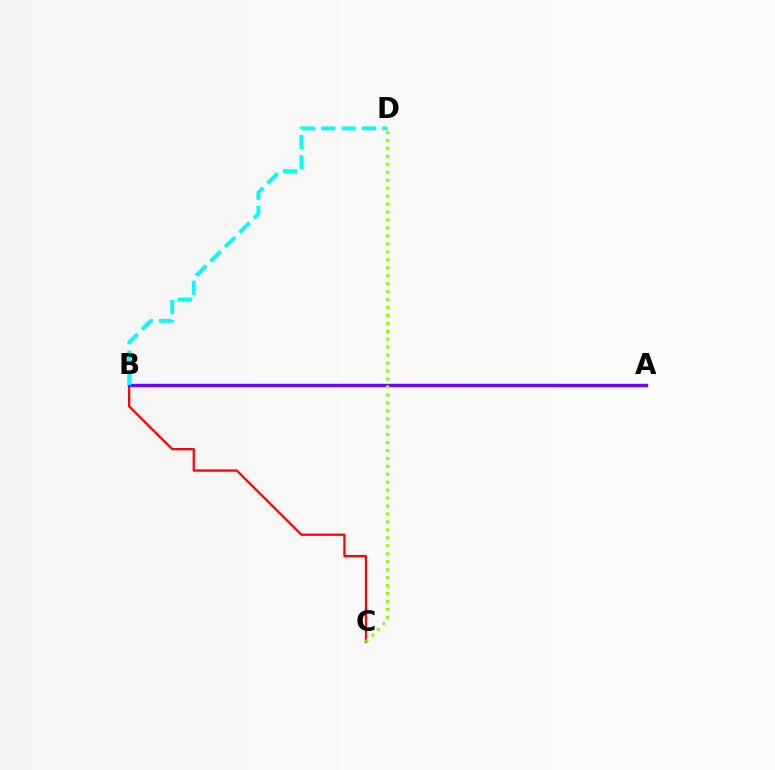{('B', 'C'): [{'color': '#ff0000', 'line_style': 'solid', 'thickness': 1.64}], ('A', 'B'): [{'color': '#7200ff', 'line_style': 'solid', 'thickness': 2.45}], ('B', 'D'): [{'color': '#00fff6', 'line_style': 'dashed', 'thickness': 2.76}], ('C', 'D'): [{'color': '#84ff00', 'line_style': 'dotted', 'thickness': 2.16}]}